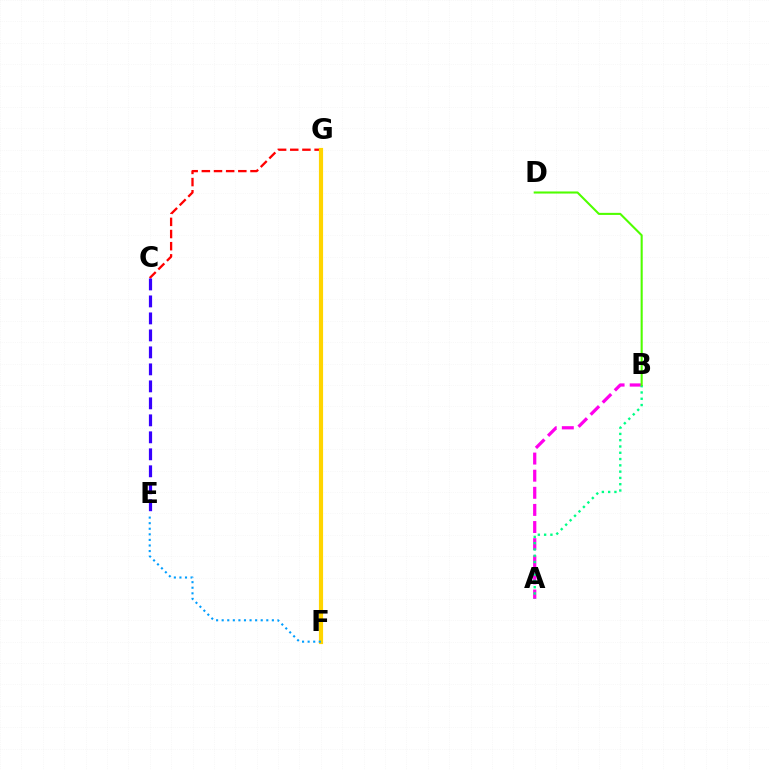{('C', 'G'): [{'color': '#ff0000', 'line_style': 'dashed', 'thickness': 1.65}], ('F', 'G'): [{'color': '#ffd500', 'line_style': 'solid', 'thickness': 3.0}], ('C', 'E'): [{'color': '#3700ff', 'line_style': 'dashed', 'thickness': 2.31}], ('E', 'F'): [{'color': '#009eff', 'line_style': 'dotted', 'thickness': 1.52}], ('A', 'B'): [{'color': '#ff00ed', 'line_style': 'dashed', 'thickness': 2.33}, {'color': '#00ff86', 'line_style': 'dotted', 'thickness': 1.71}], ('B', 'D'): [{'color': '#4fff00', 'line_style': 'solid', 'thickness': 1.5}]}